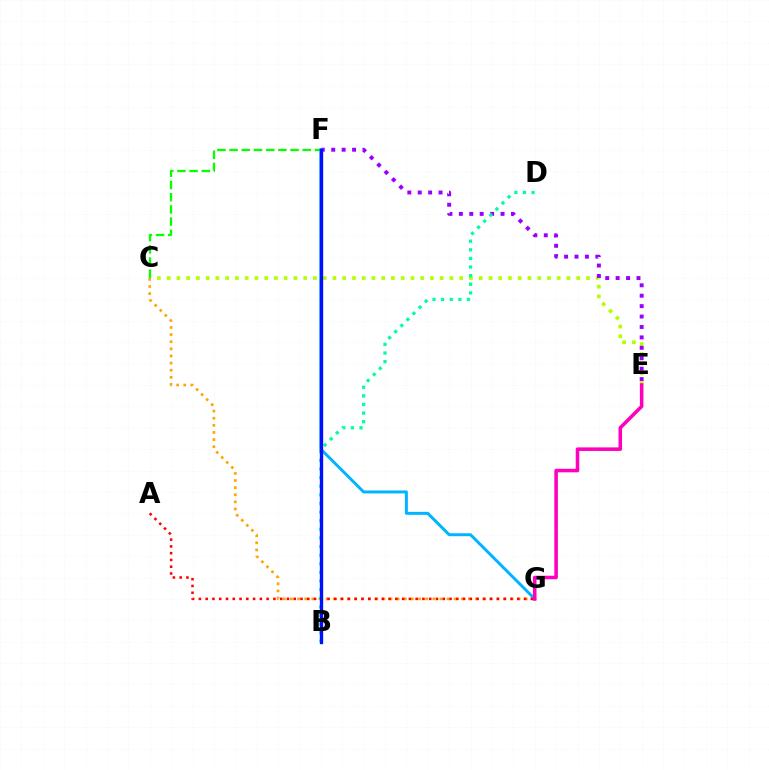{('C', 'E'): [{'color': '#b3ff00', 'line_style': 'dotted', 'thickness': 2.65}], ('E', 'F'): [{'color': '#9b00ff', 'line_style': 'dotted', 'thickness': 2.83}], ('C', 'G'): [{'color': '#ffa500', 'line_style': 'dotted', 'thickness': 1.93}], ('B', 'D'): [{'color': '#00ff9d', 'line_style': 'dotted', 'thickness': 2.34}], ('C', 'F'): [{'color': '#08ff00', 'line_style': 'dashed', 'thickness': 1.66}], ('F', 'G'): [{'color': '#00b5ff', 'line_style': 'solid', 'thickness': 2.14}], ('A', 'G'): [{'color': '#ff0000', 'line_style': 'dotted', 'thickness': 1.84}], ('B', 'F'): [{'color': '#0010ff', 'line_style': 'solid', 'thickness': 2.41}], ('E', 'G'): [{'color': '#ff00bd', 'line_style': 'solid', 'thickness': 2.56}]}